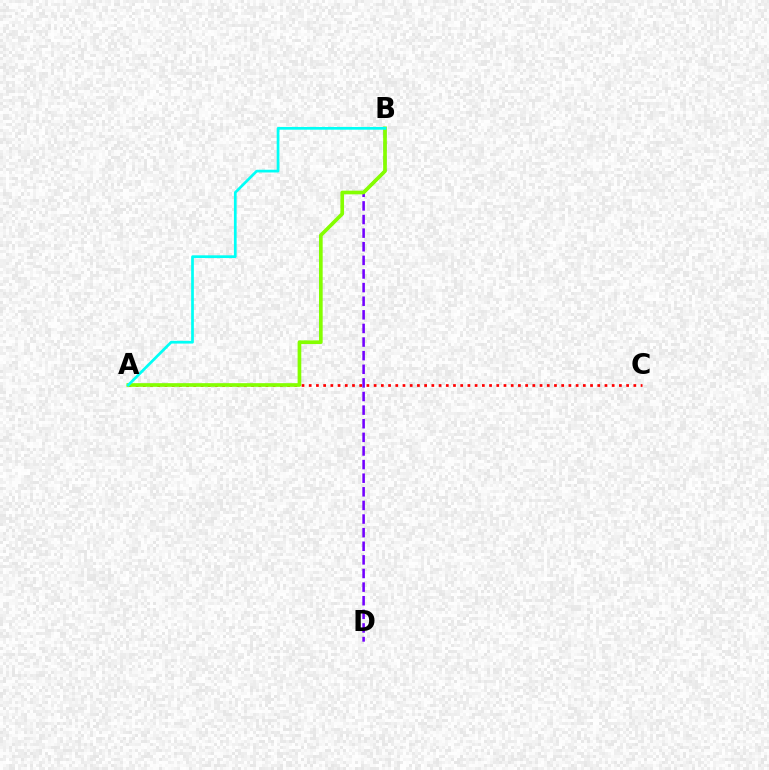{('B', 'D'): [{'color': '#7200ff', 'line_style': 'dashed', 'thickness': 1.85}], ('A', 'C'): [{'color': '#ff0000', 'line_style': 'dotted', 'thickness': 1.96}], ('A', 'B'): [{'color': '#84ff00', 'line_style': 'solid', 'thickness': 2.64}, {'color': '#00fff6', 'line_style': 'solid', 'thickness': 1.96}]}